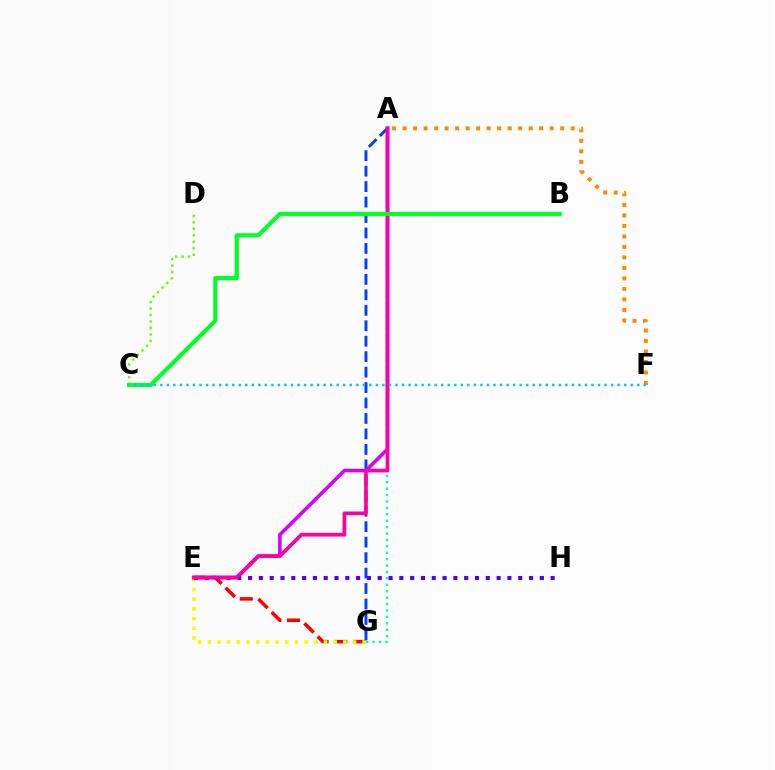{('C', 'D'): [{'color': '#66ff00', 'line_style': 'dotted', 'thickness': 1.76}], ('A', 'G'): [{'color': '#00ffaf', 'line_style': 'dotted', 'thickness': 1.74}, {'color': '#003fff', 'line_style': 'dashed', 'thickness': 2.1}], ('A', 'F'): [{'color': '#ff8800', 'line_style': 'dotted', 'thickness': 2.85}], ('E', 'G'): [{'color': '#ff0000', 'line_style': 'dashed', 'thickness': 2.54}, {'color': '#eeff00', 'line_style': 'dotted', 'thickness': 2.63}], ('A', 'E'): [{'color': '#d600ff', 'line_style': 'solid', 'thickness': 2.55}, {'color': '#ff00a0', 'line_style': 'solid', 'thickness': 2.66}], ('E', 'H'): [{'color': '#4f00ff', 'line_style': 'dotted', 'thickness': 2.94}], ('B', 'C'): [{'color': '#00ff27', 'line_style': 'solid', 'thickness': 2.94}], ('C', 'F'): [{'color': '#00c7ff', 'line_style': 'dotted', 'thickness': 1.78}]}